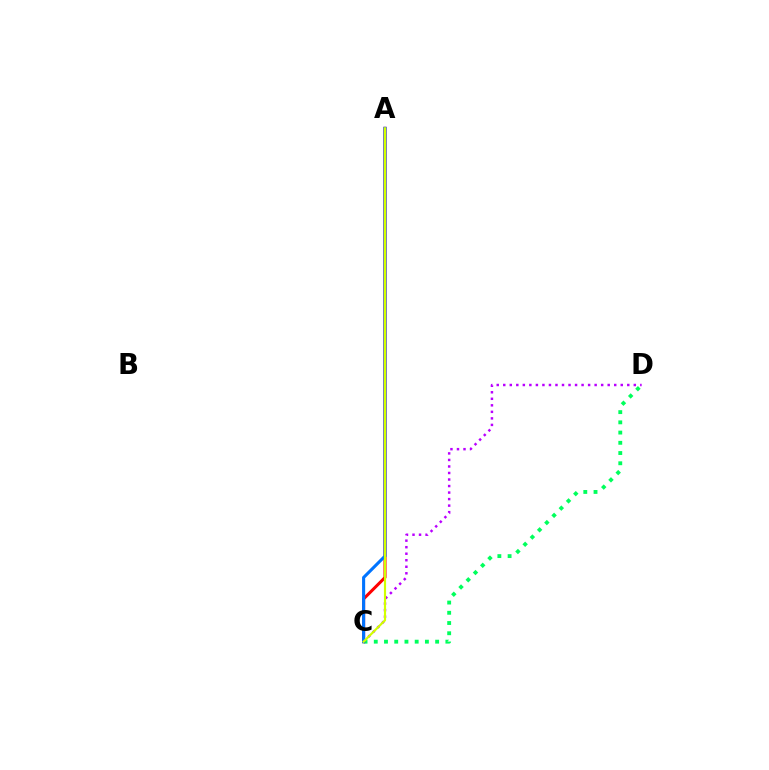{('C', 'D'): [{'color': '#b900ff', 'line_style': 'dotted', 'thickness': 1.77}, {'color': '#00ff5c', 'line_style': 'dotted', 'thickness': 2.78}], ('A', 'C'): [{'color': '#ff0000', 'line_style': 'solid', 'thickness': 2.18}, {'color': '#0074ff', 'line_style': 'solid', 'thickness': 2.22}, {'color': '#d1ff00', 'line_style': 'solid', 'thickness': 1.56}]}